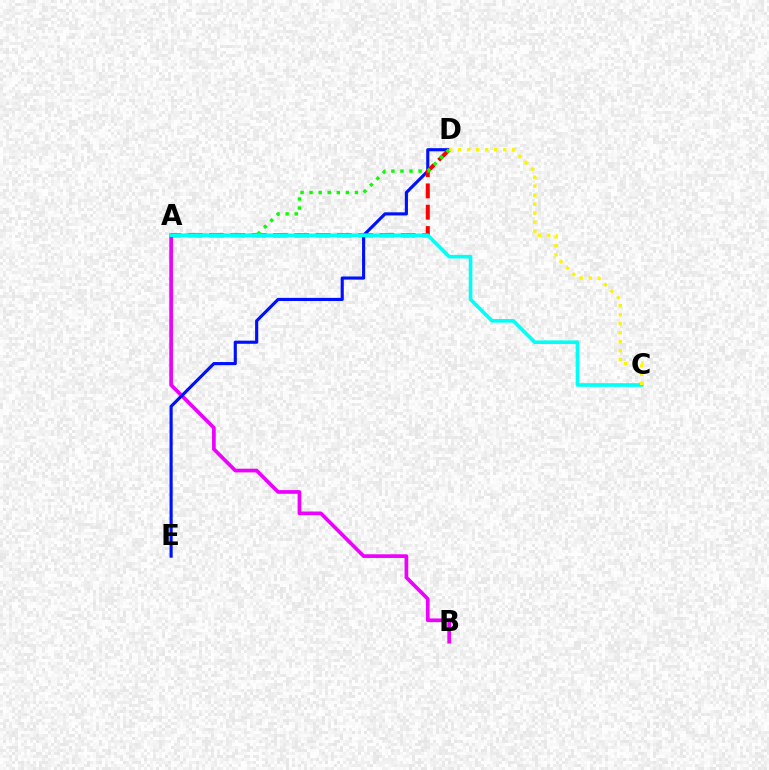{('A', 'B'): [{'color': '#ee00ff', 'line_style': 'solid', 'thickness': 2.66}], ('D', 'E'): [{'color': '#0010ff', 'line_style': 'solid', 'thickness': 2.26}], ('A', 'D'): [{'color': '#ff0000', 'line_style': 'dashed', 'thickness': 2.89}, {'color': '#08ff00', 'line_style': 'dotted', 'thickness': 2.46}], ('A', 'C'): [{'color': '#00fff6', 'line_style': 'solid', 'thickness': 2.61}], ('C', 'D'): [{'color': '#fcf500', 'line_style': 'dotted', 'thickness': 2.45}]}